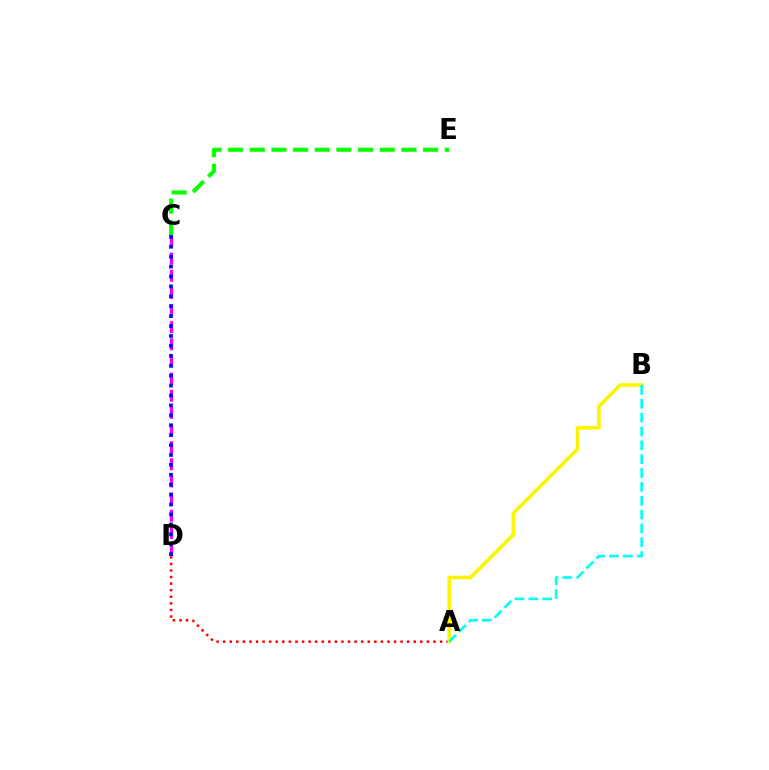{('A', 'D'): [{'color': '#ff0000', 'line_style': 'dotted', 'thickness': 1.79}], ('C', 'D'): [{'color': '#ee00ff', 'line_style': 'dashed', 'thickness': 2.33}, {'color': '#0010ff', 'line_style': 'dotted', 'thickness': 2.69}], ('A', 'B'): [{'color': '#fcf500', 'line_style': 'solid', 'thickness': 2.59}, {'color': '#00fff6', 'line_style': 'dashed', 'thickness': 1.88}], ('C', 'E'): [{'color': '#08ff00', 'line_style': 'dashed', 'thickness': 2.94}]}